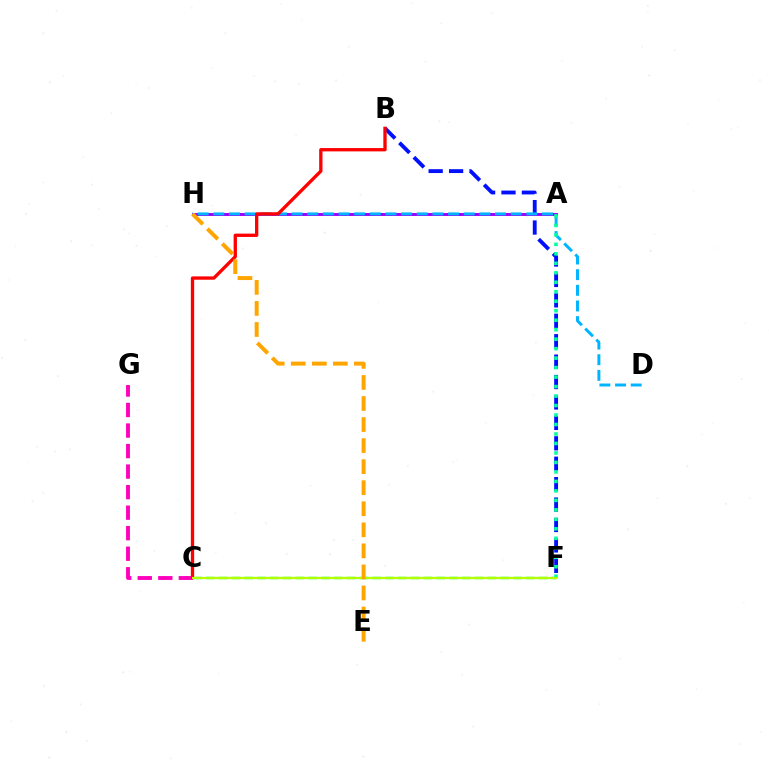{('B', 'F'): [{'color': '#0010ff', 'line_style': 'dashed', 'thickness': 2.77}], ('C', 'F'): [{'color': '#08ff00', 'line_style': 'dashed', 'thickness': 1.74}, {'color': '#b3ff00', 'line_style': 'solid', 'thickness': 1.56}], ('A', 'H'): [{'color': '#9b00ff', 'line_style': 'solid', 'thickness': 2.1}], ('D', 'H'): [{'color': '#00b5ff', 'line_style': 'dashed', 'thickness': 2.13}], ('A', 'F'): [{'color': '#00ff9d', 'line_style': 'dotted', 'thickness': 2.58}], ('C', 'G'): [{'color': '#ff00bd', 'line_style': 'dashed', 'thickness': 2.79}], ('B', 'C'): [{'color': '#ff0000', 'line_style': 'solid', 'thickness': 2.39}], ('E', 'H'): [{'color': '#ffa500', 'line_style': 'dashed', 'thickness': 2.86}]}